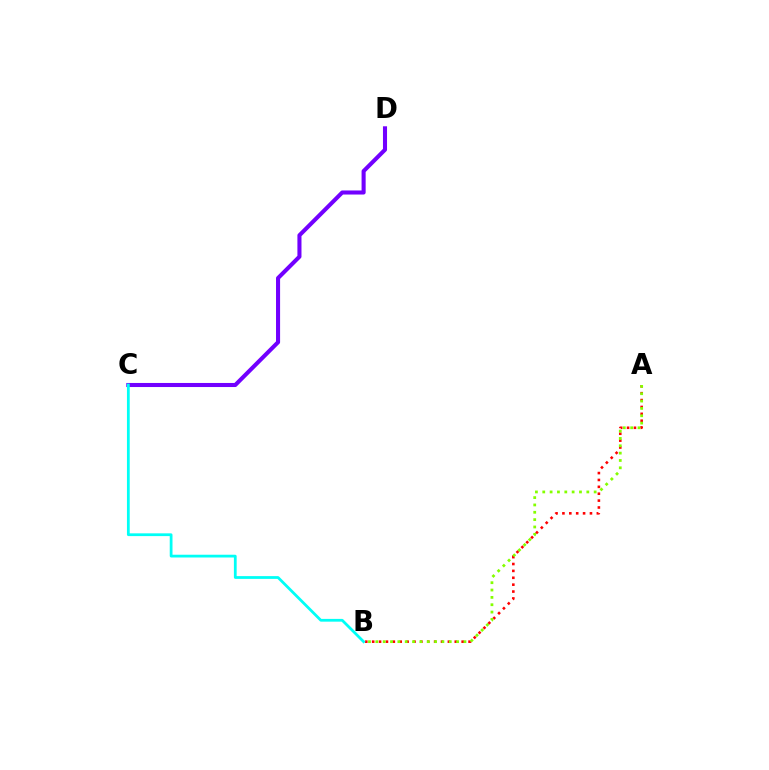{('A', 'B'): [{'color': '#ff0000', 'line_style': 'dotted', 'thickness': 1.87}, {'color': '#84ff00', 'line_style': 'dotted', 'thickness': 2.0}], ('C', 'D'): [{'color': '#7200ff', 'line_style': 'solid', 'thickness': 2.93}], ('B', 'C'): [{'color': '#00fff6', 'line_style': 'solid', 'thickness': 1.99}]}